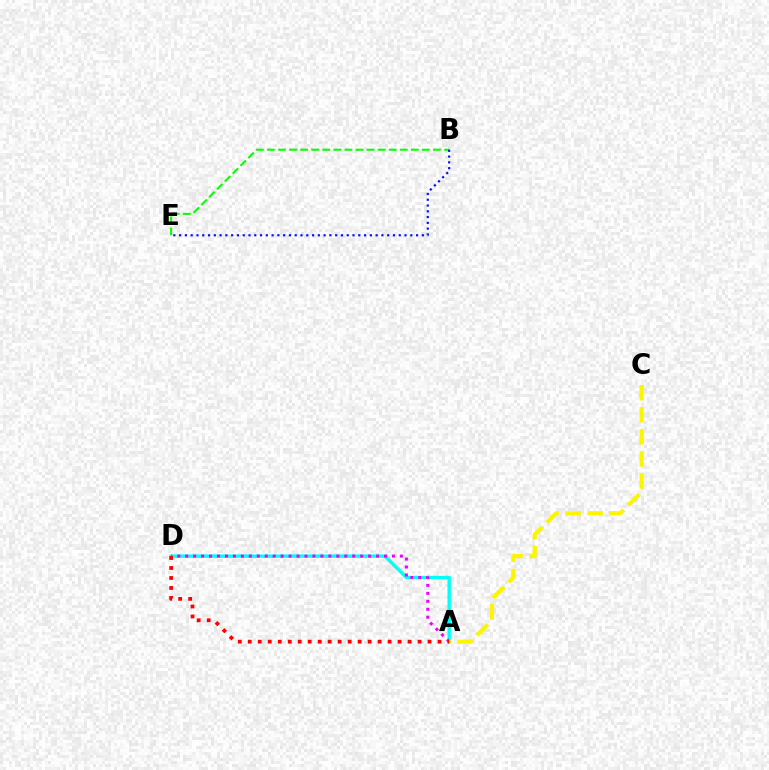{('A', 'D'): [{'color': '#00fff6', 'line_style': 'solid', 'thickness': 2.44}, {'color': '#ee00ff', 'line_style': 'dotted', 'thickness': 2.16}, {'color': '#ff0000', 'line_style': 'dotted', 'thickness': 2.71}], ('B', 'E'): [{'color': '#08ff00', 'line_style': 'dashed', 'thickness': 1.5}, {'color': '#0010ff', 'line_style': 'dotted', 'thickness': 1.57}], ('A', 'C'): [{'color': '#fcf500', 'line_style': 'dashed', 'thickness': 3.0}]}